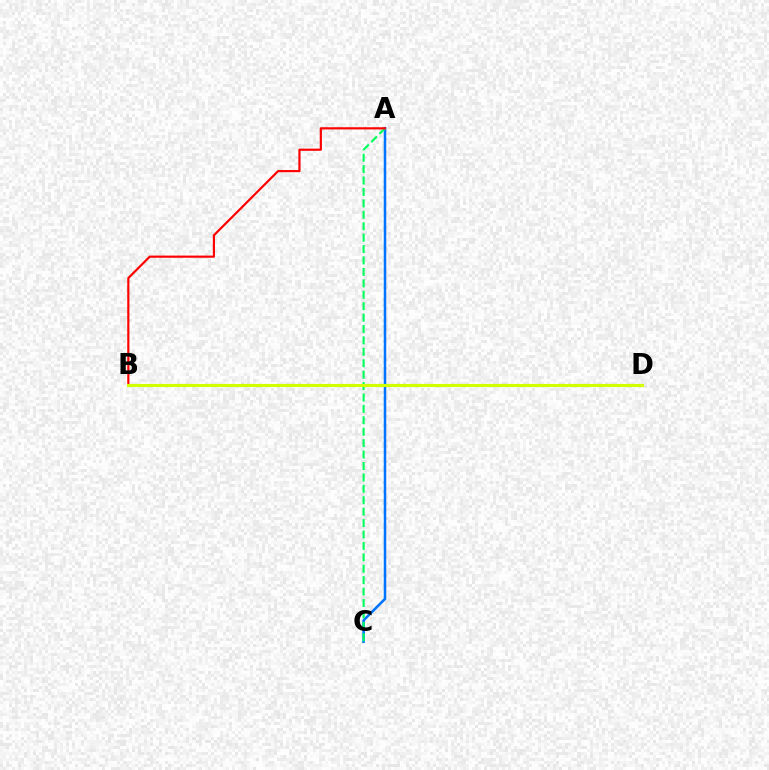{('A', 'C'): [{'color': '#0074ff', 'line_style': 'solid', 'thickness': 1.81}, {'color': '#00ff5c', 'line_style': 'dashed', 'thickness': 1.55}], ('B', 'D'): [{'color': '#b900ff', 'line_style': 'solid', 'thickness': 1.94}, {'color': '#d1ff00', 'line_style': 'solid', 'thickness': 2.27}], ('A', 'B'): [{'color': '#ff0000', 'line_style': 'solid', 'thickness': 1.57}]}